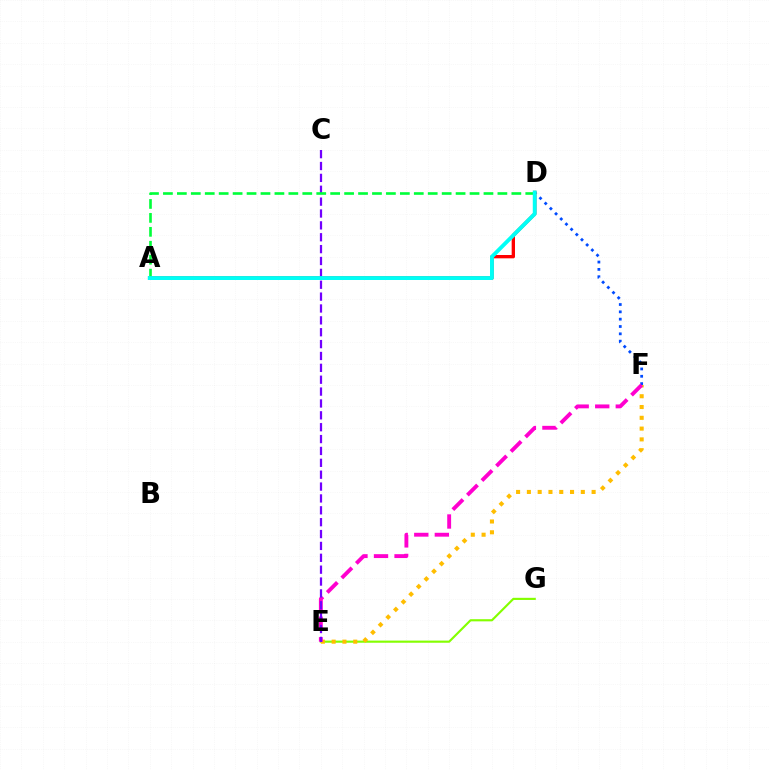{('E', 'G'): [{'color': '#84ff00', 'line_style': 'solid', 'thickness': 1.55}], ('D', 'F'): [{'color': '#004bff', 'line_style': 'dotted', 'thickness': 1.99}], ('E', 'F'): [{'color': '#ffbd00', 'line_style': 'dotted', 'thickness': 2.93}, {'color': '#ff00cf', 'line_style': 'dashed', 'thickness': 2.79}], ('A', 'D'): [{'color': '#ff0000', 'line_style': 'solid', 'thickness': 2.4}, {'color': '#00ff39', 'line_style': 'dashed', 'thickness': 1.89}, {'color': '#00fff6', 'line_style': 'solid', 'thickness': 2.8}], ('C', 'E'): [{'color': '#7200ff', 'line_style': 'dashed', 'thickness': 1.61}]}